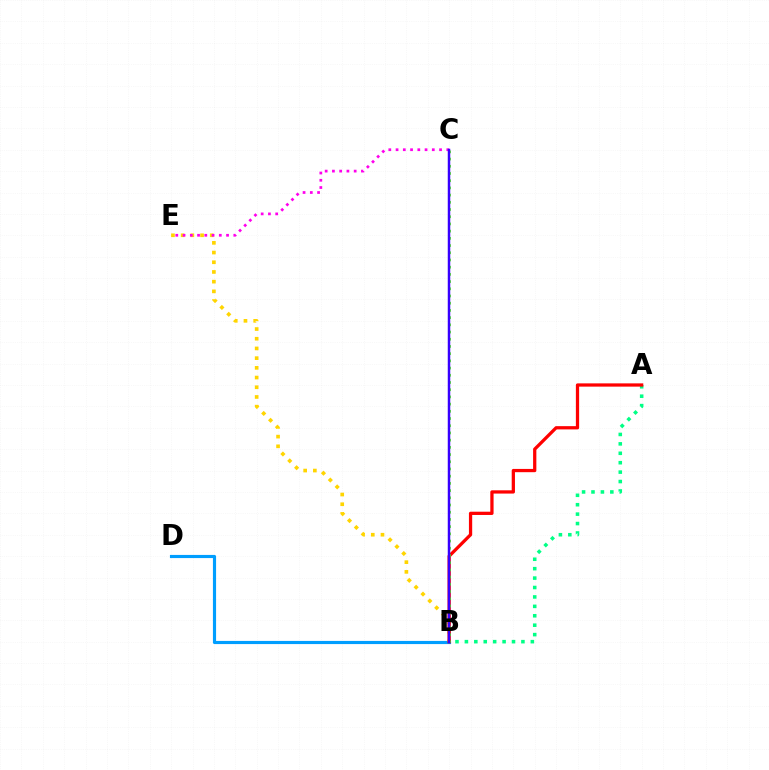{('B', 'D'): [{'color': '#009eff', 'line_style': 'solid', 'thickness': 2.26}], ('A', 'B'): [{'color': '#00ff86', 'line_style': 'dotted', 'thickness': 2.56}, {'color': '#ff0000', 'line_style': 'solid', 'thickness': 2.35}], ('B', 'E'): [{'color': '#ffd500', 'line_style': 'dotted', 'thickness': 2.64}], ('B', 'C'): [{'color': '#4fff00', 'line_style': 'dotted', 'thickness': 1.96}, {'color': '#3700ff', 'line_style': 'solid', 'thickness': 1.79}], ('C', 'E'): [{'color': '#ff00ed', 'line_style': 'dotted', 'thickness': 1.97}]}